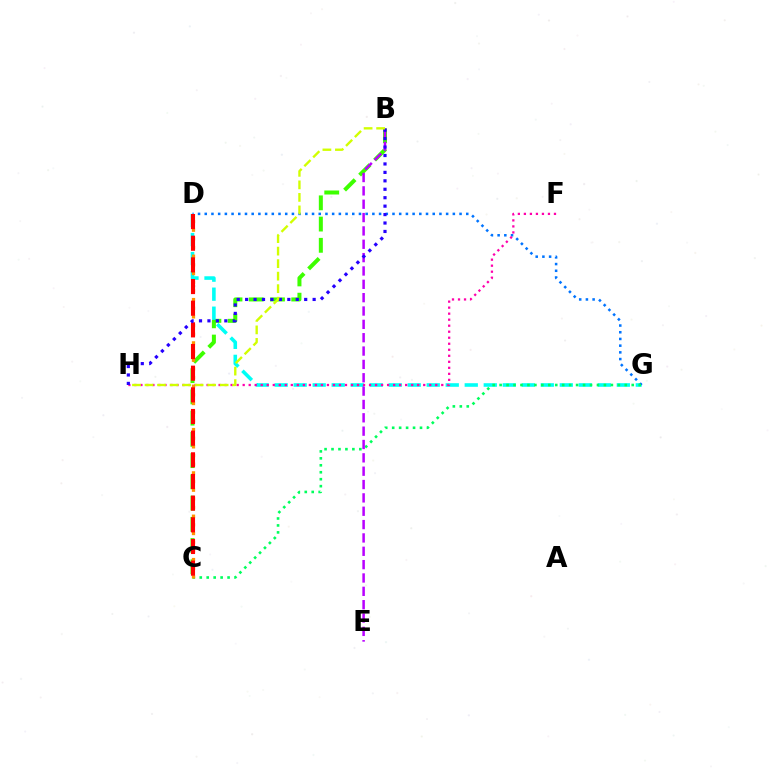{('B', 'C'): [{'color': '#3dff00', 'line_style': 'dashed', 'thickness': 2.89}], ('D', 'G'): [{'color': '#00fff6', 'line_style': 'dashed', 'thickness': 2.58}, {'color': '#0074ff', 'line_style': 'dotted', 'thickness': 1.82}], ('C', 'G'): [{'color': '#00ff5c', 'line_style': 'dotted', 'thickness': 1.89}], ('C', 'D'): [{'color': '#ff9400', 'line_style': 'dotted', 'thickness': 2.35}, {'color': '#ff0000', 'line_style': 'dashed', 'thickness': 2.94}], ('B', 'E'): [{'color': '#b900ff', 'line_style': 'dashed', 'thickness': 1.81}], ('F', 'H'): [{'color': '#ff00ac', 'line_style': 'dotted', 'thickness': 1.63}], ('B', 'H'): [{'color': '#2500ff', 'line_style': 'dotted', 'thickness': 2.29}, {'color': '#d1ff00', 'line_style': 'dashed', 'thickness': 1.7}]}